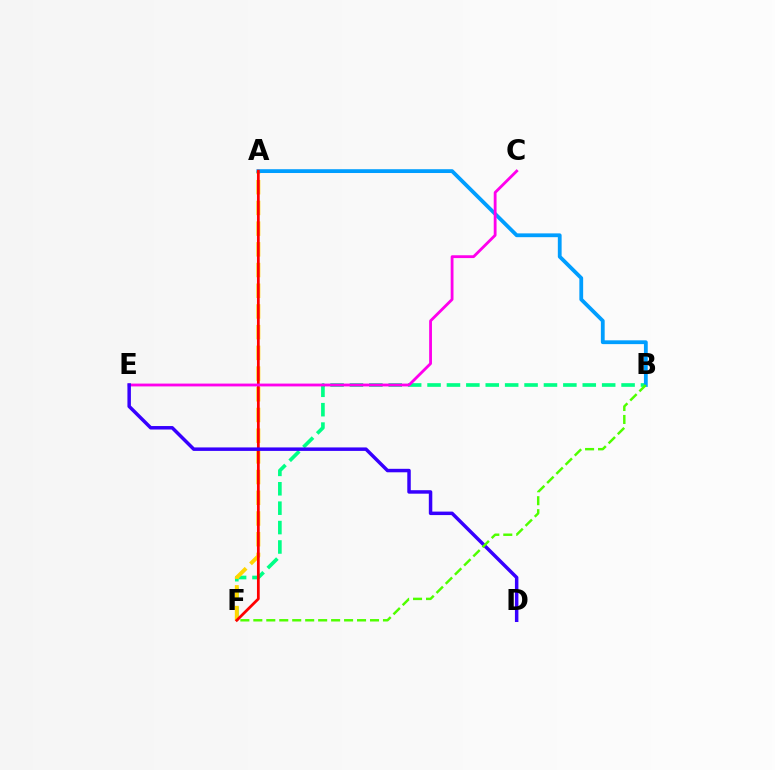{('B', 'F'): [{'color': '#00ff86', 'line_style': 'dashed', 'thickness': 2.64}, {'color': '#4fff00', 'line_style': 'dashed', 'thickness': 1.76}], ('A', 'F'): [{'color': '#ffd500', 'line_style': 'dashed', 'thickness': 2.81}, {'color': '#ff0000', 'line_style': 'solid', 'thickness': 1.98}], ('A', 'B'): [{'color': '#009eff', 'line_style': 'solid', 'thickness': 2.74}], ('C', 'E'): [{'color': '#ff00ed', 'line_style': 'solid', 'thickness': 2.03}], ('D', 'E'): [{'color': '#3700ff', 'line_style': 'solid', 'thickness': 2.51}]}